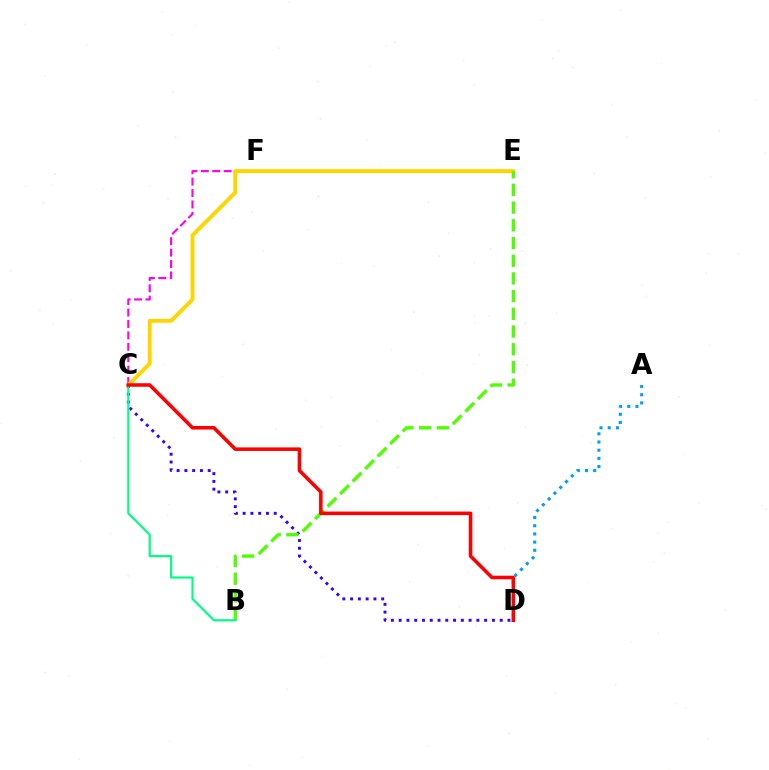{('C', 'E'): [{'color': '#ff00ed', 'line_style': 'dashed', 'thickness': 1.55}, {'color': '#ffd500', 'line_style': 'solid', 'thickness': 2.8}], ('C', 'D'): [{'color': '#3700ff', 'line_style': 'dotted', 'thickness': 2.11}, {'color': '#ff0000', 'line_style': 'solid', 'thickness': 2.56}], ('B', 'E'): [{'color': '#4fff00', 'line_style': 'dashed', 'thickness': 2.41}], ('A', 'D'): [{'color': '#009eff', 'line_style': 'dotted', 'thickness': 2.22}], ('B', 'C'): [{'color': '#00ff86', 'line_style': 'solid', 'thickness': 1.59}]}